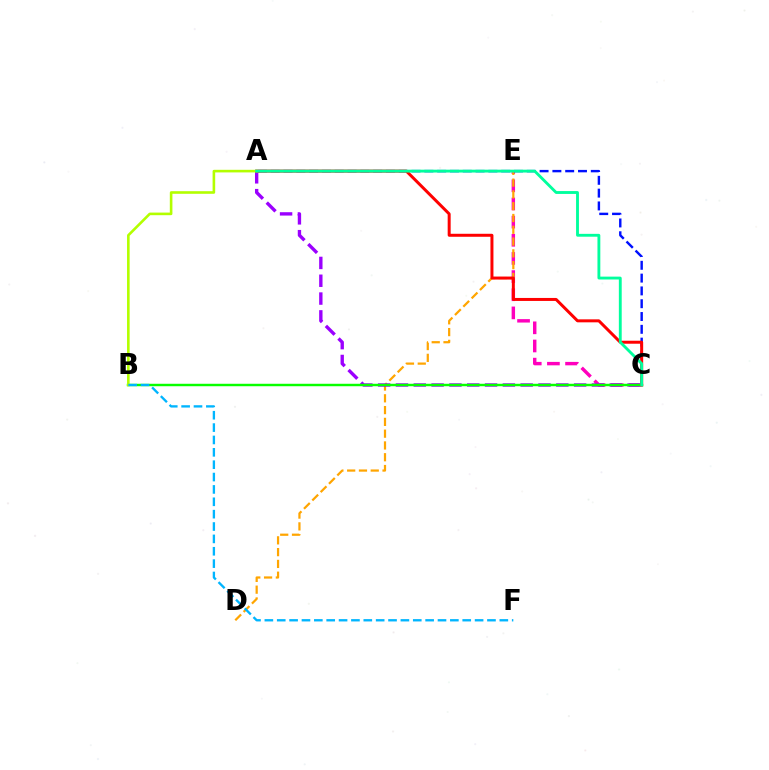{('C', 'E'): [{'color': '#ff00bd', 'line_style': 'dashed', 'thickness': 2.47}], ('D', 'E'): [{'color': '#ffa500', 'line_style': 'dashed', 'thickness': 1.6}], ('A', 'C'): [{'color': '#0010ff', 'line_style': 'dashed', 'thickness': 1.74}, {'color': '#9b00ff', 'line_style': 'dashed', 'thickness': 2.42}, {'color': '#ff0000', 'line_style': 'solid', 'thickness': 2.15}, {'color': '#00ff9d', 'line_style': 'solid', 'thickness': 2.06}], ('B', 'C'): [{'color': '#08ff00', 'line_style': 'solid', 'thickness': 1.76}], ('A', 'B'): [{'color': '#b3ff00', 'line_style': 'solid', 'thickness': 1.88}], ('B', 'F'): [{'color': '#00b5ff', 'line_style': 'dashed', 'thickness': 1.68}]}